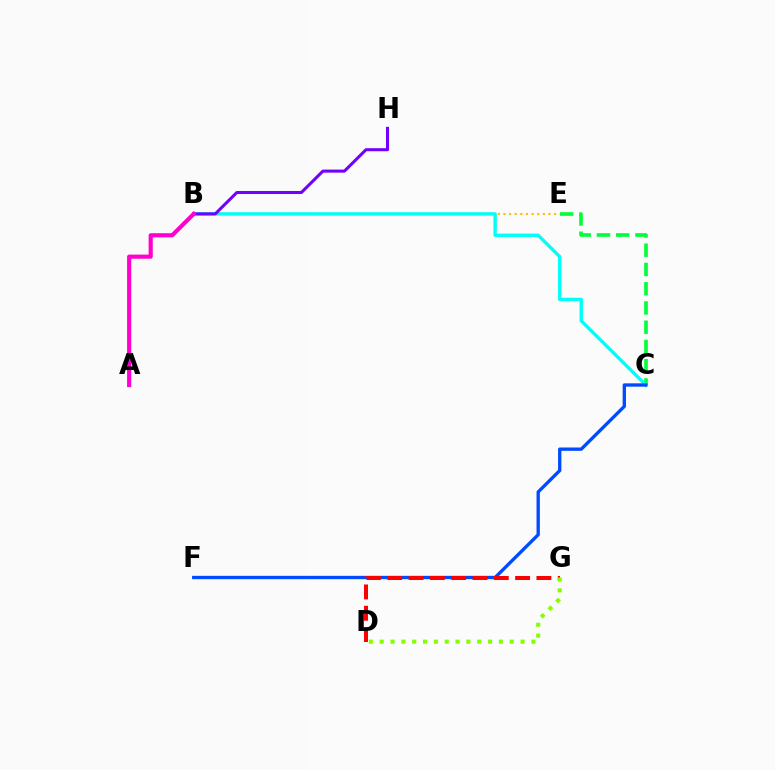{('B', 'E'): [{'color': '#ffbd00', 'line_style': 'dotted', 'thickness': 1.53}], ('C', 'E'): [{'color': '#00ff39', 'line_style': 'dashed', 'thickness': 2.62}], ('B', 'C'): [{'color': '#00fff6', 'line_style': 'solid', 'thickness': 2.44}], ('B', 'H'): [{'color': '#7200ff', 'line_style': 'solid', 'thickness': 2.2}], ('C', 'F'): [{'color': '#004bff', 'line_style': 'solid', 'thickness': 2.4}], ('D', 'G'): [{'color': '#ff0000', 'line_style': 'dashed', 'thickness': 2.9}, {'color': '#84ff00', 'line_style': 'dotted', 'thickness': 2.94}], ('A', 'B'): [{'color': '#ff00cf', 'line_style': 'solid', 'thickness': 2.99}]}